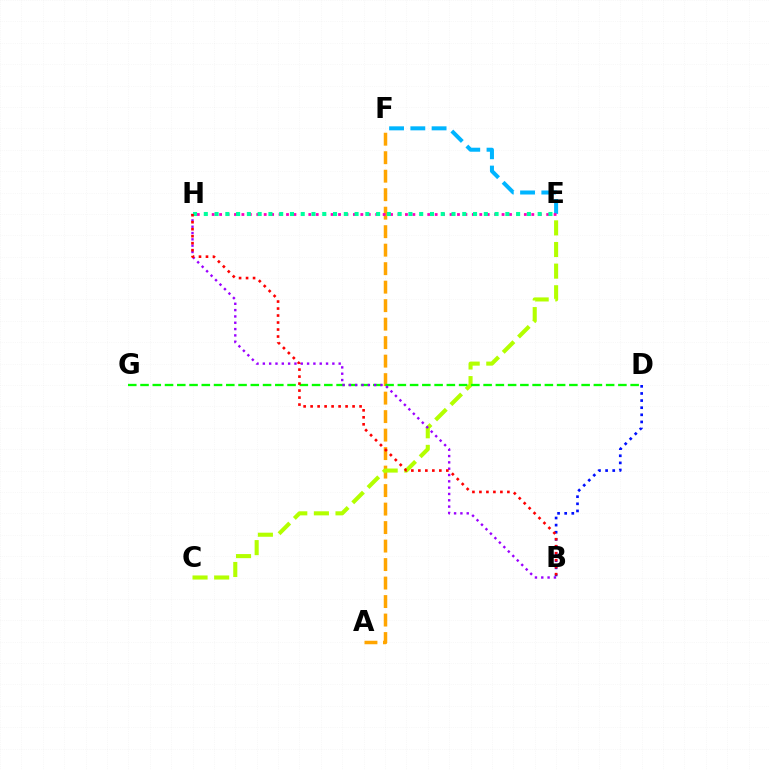{('A', 'F'): [{'color': '#ffa500', 'line_style': 'dashed', 'thickness': 2.51}], ('E', 'F'): [{'color': '#00b5ff', 'line_style': 'dashed', 'thickness': 2.89}], ('C', 'E'): [{'color': '#b3ff00', 'line_style': 'dashed', 'thickness': 2.94}], ('D', 'G'): [{'color': '#08ff00', 'line_style': 'dashed', 'thickness': 1.66}], ('B', 'H'): [{'color': '#9b00ff', 'line_style': 'dotted', 'thickness': 1.72}, {'color': '#ff0000', 'line_style': 'dotted', 'thickness': 1.9}], ('B', 'D'): [{'color': '#0010ff', 'line_style': 'dotted', 'thickness': 1.93}], ('E', 'H'): [{'color': '#ff00bd', 'line_style': 'dotted', 'thickness': 2.02}, {'color': '#00ff9d', 'line_style': 'dotted', 'thickness': 2.93}]}